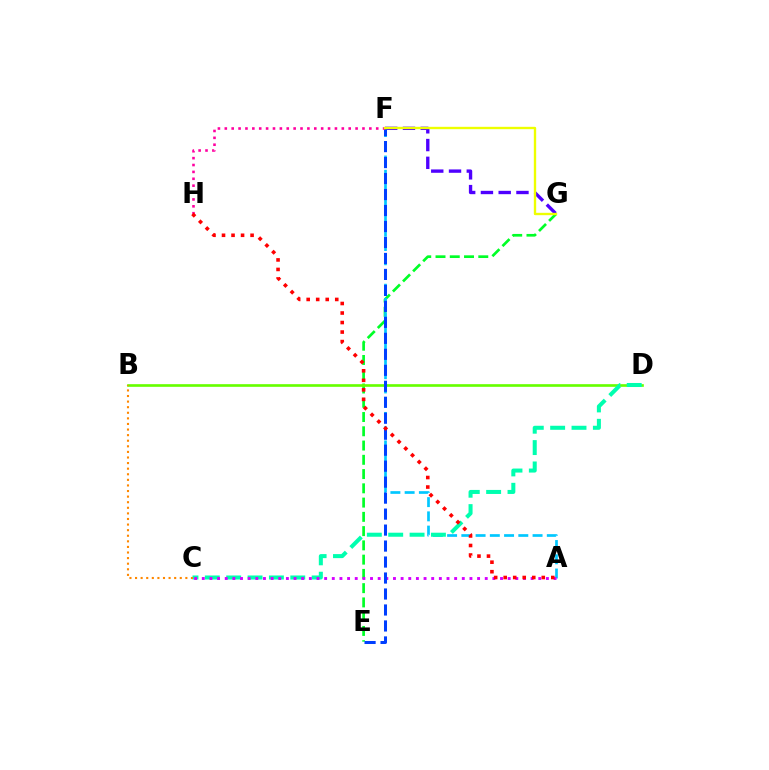{('E', 'G'): [{'color': '#00ff27', 'line_style': 'dashed', 'thickness': 1.94}], ('A', 'F'): [{'color': '#00c7ff', 'line_style': 'dashed', 'thickness': 1.93}], ('F', 'G'): [{'color': '#4f00ff', 'line_style': 'dashed', 'thickness': 2.41}, {'color': '#eeff00', 'line_style': 'solid', 'thickness': 1.7}], ('B', 'D'): [{'color': '#66ff00', 'line_style': 'solid', 'thickness': 1.92}], ('C', 'D'): [{'color': '#00ffaf', 'line_style': 'dashed', 'thickness': 2.9}], ('A', 'C'): [{'color': '#d600ff', 'line_style': 'dotted', 'thickness': 2.08}], ('E', 'F'): [{'color': '#003fff', 'line_style': 'dashed', 'thickness': 2.17}], ('F', 'H'): [{'color': '#ff00a0', 'line_style': 'dotted', 'thickness': 1.87}], ('B', 'C'): [{'color': '#ff8800', 'line_style': 'dotted', 'thickness': 1.52}], ('A', 'H'): [{'color': '#ff0000', 'line_style': 'dotted', 'thickness': 2.59}]}